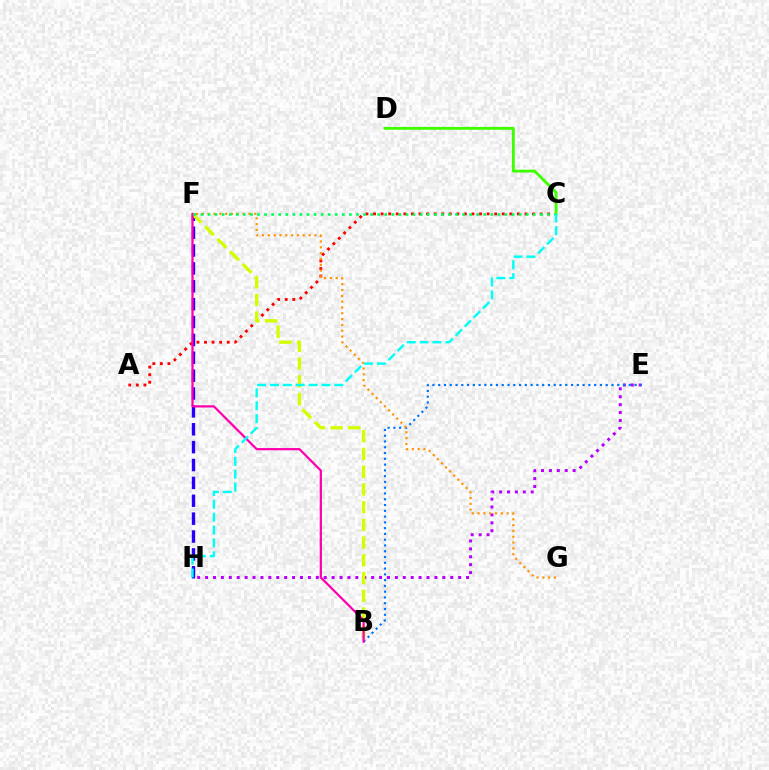{('E', 'H'): [{'color': '#b900ff', 'line_style': 'dotted', 'thickness': 2.15}], ('B', 'E'): [{'color': '#0074ff', 'line_style': 'dotted', 'thickness': 1.57}], ('F', 'H'): [{'color': '#2500ff', 'line_style': 'dashed', 'thickness': 2.43}], ('A', 'C'): [{'color': '#ff0000', 'line_style': 'dotted', 'thickness': 2.06}], ('B', 'F'): [{'color': '#d1ff00', 'line_style': 'dashed', 'thickness': 2.41}, {'color': '#ff00ac', 'line_style': 'solid', 'thickness': 1.61}], ('F', 'G'): [{'color': '#ff9400', 'line_style': 'dotted', 'thickness': 1.58}], ('C', 'F'): [{'color': '#00ff5c', 'line_style': 'dotted', 'thickness': 1.92}], ('C', 'D'): [{'color': '#3dff00', 'line_style': 'solid', 'thickness': 2.06}], ('C', 'H'): [{'color': '#00fff6', 'line_style': 'dashed', 'thickness': 1.75}]}